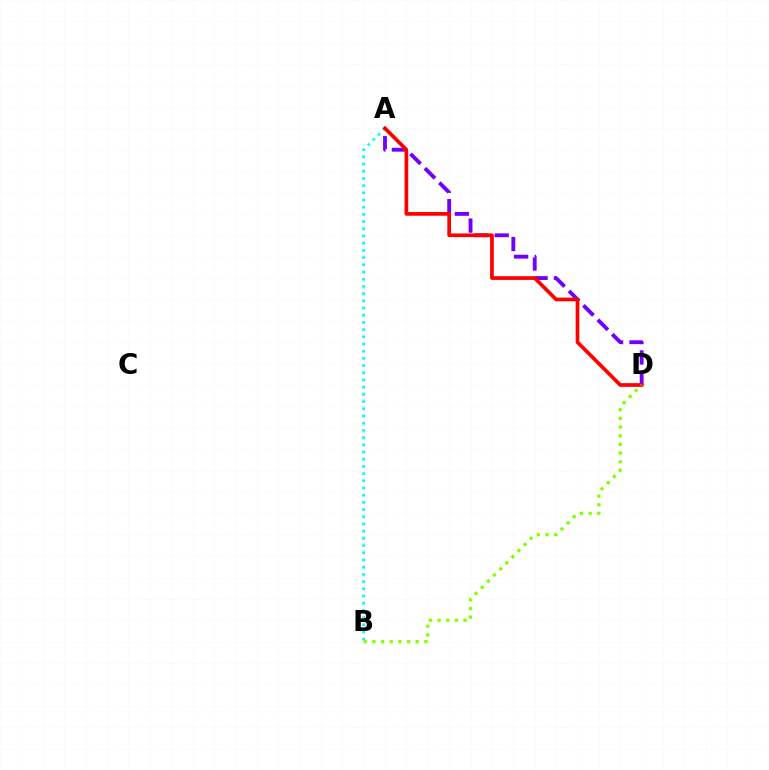{('A', 'D'): [{'color': '#7200ff', 'line_style': 'dashed', 'thickness': 2.77}, {'color': '#ff0000', 'line_style': 'solid', 'thickness': 2.67}], ('A', 'B'): [{'color': '#00fff6', 'line_style': 'dotted', 'thickness': 1.96}], ('B', 'D'): [{'color': '#84ff00', 'line_style': 'dotted', 'thickness': 2.35}]}